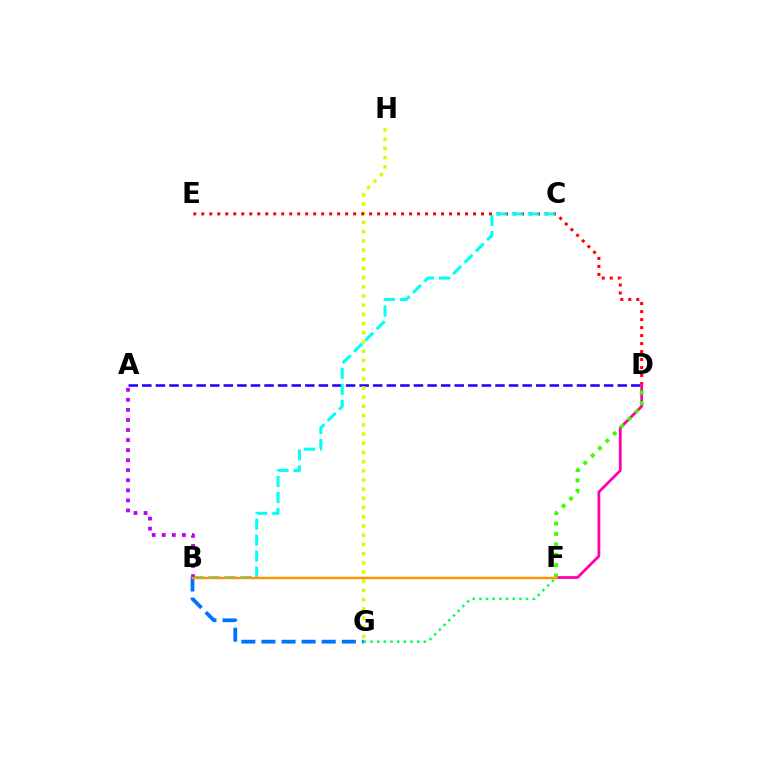{('F', 'G'): [{'color': '#00ff5c', 'line_style': 'dotted', 'thickness': 1.81}], ('A', 'D'): [{'color': '#2500ff', 'line_style': 'dashed', 'thickness': 1.85}], ('B', 'G'): [{'color': '#0074ff', 'line_style': 'dashed', 'thickness': 2.73}], ('G', 'H'): [{'color': '#d1ff00', 'line_style': 'dotted', 'thickness': 2.5}], ('D', 'E'): [{'color': '#ff0000', 'line_style': 'dotted', 'thickness': 2.17}], ('D', 'F'): [{'color': '#ff00ac', 'line_style': 'solid', 'thickness': 2.0}, {'color': '#3dff00', 'line_style': 'dotted', 'thickness': 2.83}], ('B', 'C'): [{'color': '#00fff6', 'line_style': 'dashed', 'thickness': 2.17}], ('A', 'B'): [{'color': '#b900ff', 'line_style': 'dotted', 'thickness': 2.73}], ('B', 'F'): [{'color': '#ff9400', 'line_style': 'solid', 'thickness': 1.74}]}